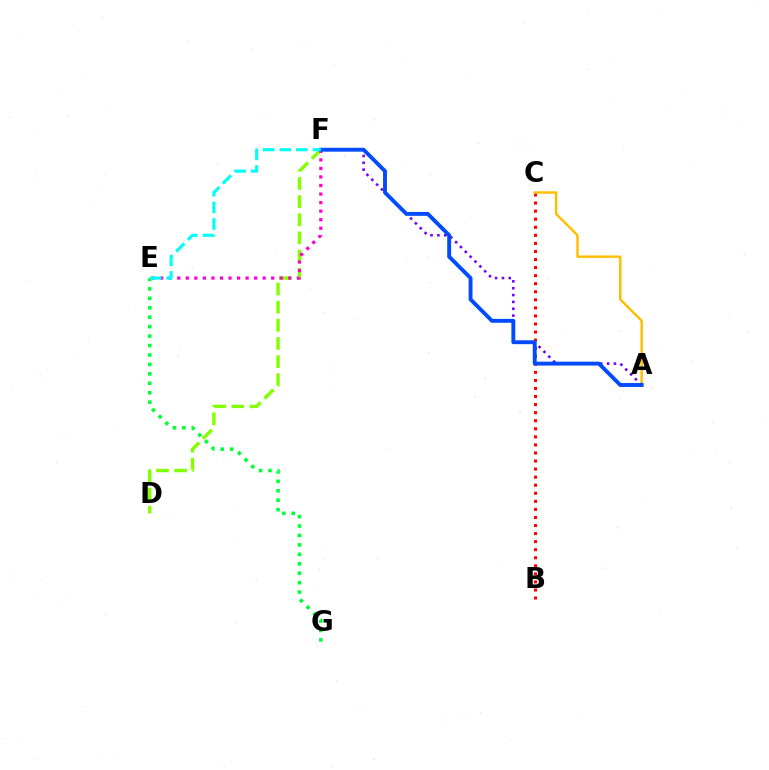{('D', 'F'): [{'color': '#84ff00', 'line_style': 'dashed', 'thickness': 2.46}], ('A', 'F'): [{'color': '#7200ff', 'line_style': 'dotted', 'thickness': 1.86}, {'color': '#004bff', 'line_style': 'solid', 'thickness': 2.8}], ('B', 'C'): [{'color': '#ff0000', 'line_style': 'dotted', 'thickness': 2.19}], ('E', 'F'): [{'color': '#ff00cf', 'line_style': 'dotted', 'thickness': 2.32}, {'color': '#00fff6', 'line_style': 'dashed', 'thickness': 2.26}], ('E', 'G'): [{'color': '#00ff39', 'line_style': 'dotted', 'thickness': 2.56}], ('A', 'C'): [{'color': '#ffbd00', 'line_style': 'solid', 'thickness': 1.74}]}